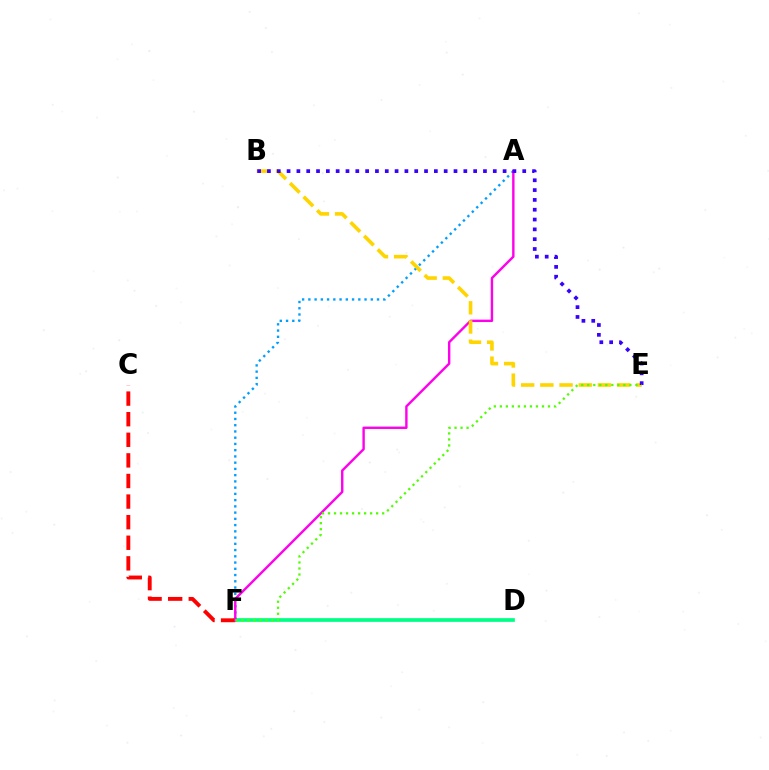{('D', 'F'): [{'color': '#00ff86', 'line_style': 'solid', 'thickness': 2.66}], ('A', 'F'): [{'color': '#009eff', 'line_style': 'dotted', 'thickness': 1.7}, {'color': '#ff00ed', 'line_style': 'solid', 'thickness': 1.73}], ('C', 'F'): [{'color': '#ff0000', 'line_style': 'dashed', 'thickness': 2.8}], ('B', 'E'): [{'color': '#ffd500', 'line_style': 'dashed', 'thickness': 2.61}, {'color': '#3700ff', 'line_style': 'dotted', 'thickness': 2.67}], ('E', 'F'): [{'color': '#4fff00', 'line_style': 'dotted', 'thickness': 1.63}]}